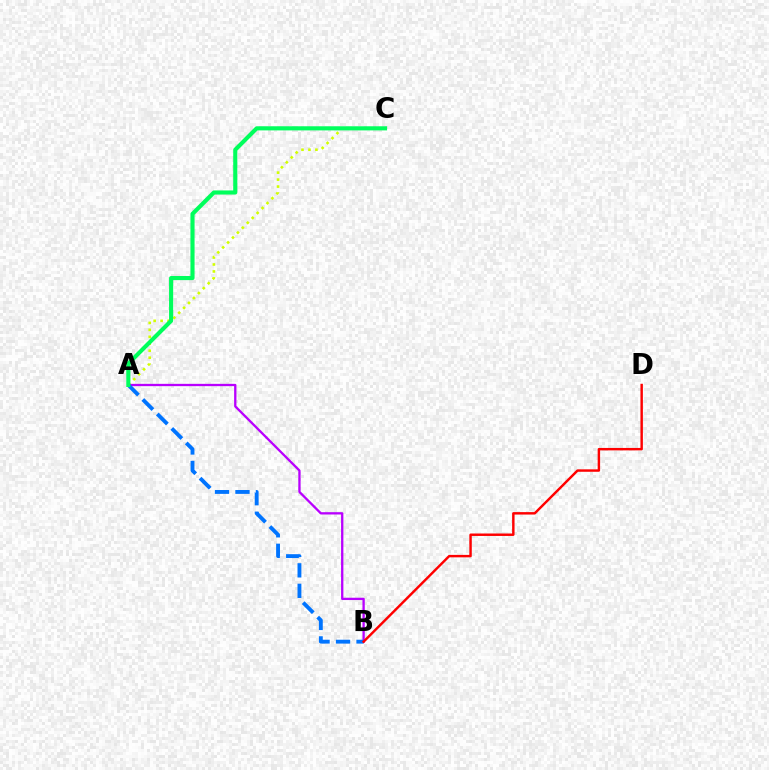{('A', 'C'): [{'color': '#d1ff00', 'line_style': 'dotted', 'thickness': 1.89}, {'color': '#00ff5c', 'line_style': 'solid', 'thickness': 2.97}], ('A', 'B'): [{'color': '#b900ff', 'line_style': 'solid', 'thickness': 1.66}, {'color': '#0074ff', 'line_style': 'dashed', 'thickness': 2.78}], ('B', 'D'): [{'color': '#ff0000', 'line_style': 'solid', 'thickness': 1.76}]}